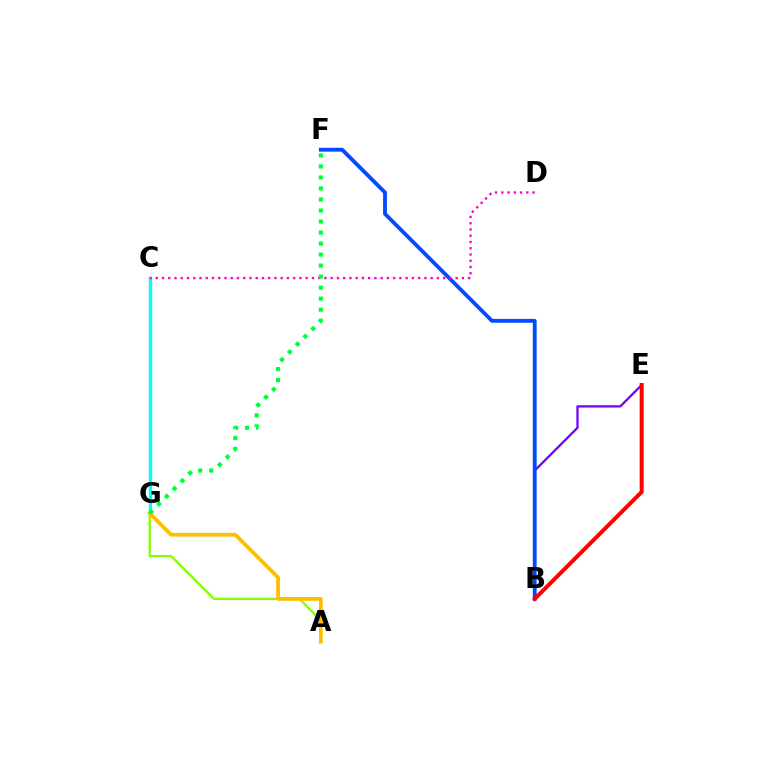{('B', 'E'): [{'color': '#7200ff', 'line_style': 'solid', 'thickness': 1.64}, {'color': '#ff0000', 'line_style': 'solid', 'thickness': 2.86}], ('A', 'G'): [{'color': '#84ff00', 'line_style': 'solid', 'thickness': 1.66}, {'color': '#ffbd00', 'line_style': 'solid', 'thickness': 2.69}], ('C', 'G'): [{'color': '#00fff6', 'line_style': 'solid', 'thickness': 2.43}], ('B', 'F'): [{'color': '#004bff', 'line_style': 'solid', 'thickness': 2.76}], ('C', 'D'): [{'color': '#ff00cf', 'line_style': 'dotted', 'thickness': 1.7}], ('F', 'G'): [{'color': '#00ff39', 'line_style': 'dotted', 'thickness': 2.99}]}